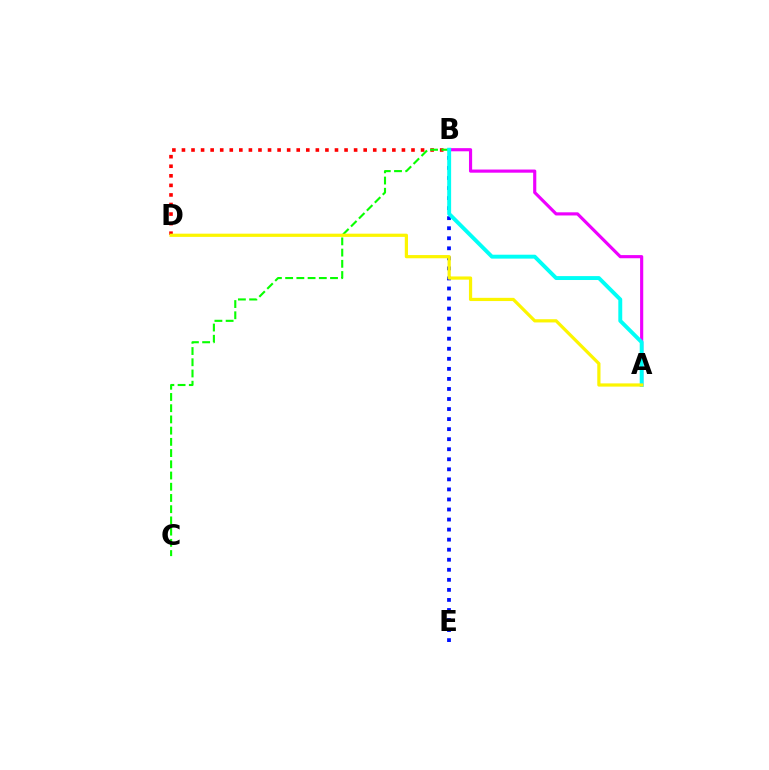{('A', 'B'): [{'color': '#ee00ff', 'line_style': 'solid', 'thickness': 2.27}, {'color': '#00fff6', 'line_style': 'solid', 'thickness': 2.82}], ('B', 'D'): [{'color': '#ff0000', 'line_style': 'dotted', 'thickness': 2.6}], ('B', 'E'): [{'color': '#0010ff', 'line_style': 'dotted', 'thickness': 2.73}], ('B', 'C'): [{'color': '#08ff00', 'line_style': 'dashed', 'thickness': 1.52}], ('A', 'D'): [{'color': '#fcf500', 'line_style': 'solid', 'thickness': 2.31}]}